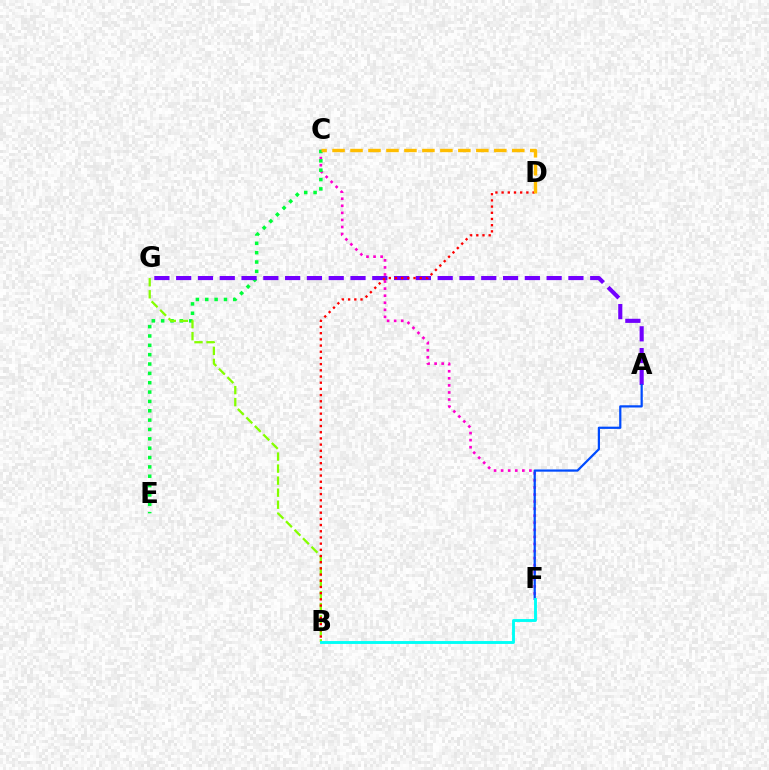{('C', 'F'): [{'color': '#ff00cf', 'line_style': 'dotted', 'thickness': 1.92}], ('C', 'E'): [{'color': '#00ff39', 'line_style': 'dotted', 'thickness': 2.54}], ('A', 'G'): [{'color': '#7200ff', 'line_style': 'dashed', 'thickness': 2.96}], ('B', 'G'): [{'color': '#84ff00', 'line_style': 'dashed', 'thickness': 1.63}], ('B', 'D'): [{'color': '#ff0000', 'line_style': 'dotted', 'thickness': 1.68}], ('A', 'F'): [{'color': '#004bff', 'line_style': 'solid', 'thickness': 1.61}], ('C', 'D'): [{'color': '#ffbd00', 'line_style': 'dashed', 'thickness': 2.44}], ('B', 'F'): [{'color': '#00fff6', 'line_style': 'solid', 'thickness': 2.08}]}